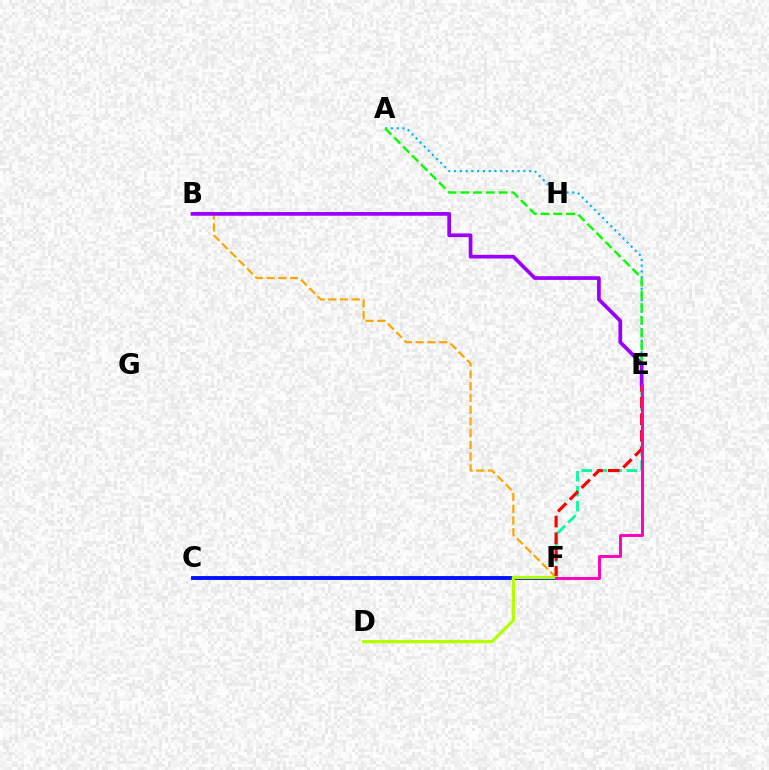{('C', 'F'): [{'color': '#0010ff', 'line_style': 'solid', 'thickness': 2.79}], ('B', 'F'): [{'color': '#ffa500', 'line_style': 'dashed', 'thickness': 1.6}], ('A', 'E'): [{'color': '#00b5ff', 'line_style': 'dotted', 'thickness': 1.57}, {'color': '#08ff00', 'line_style': 'dashed', 'thickness': 1.73}], ('E', 'F'): [{'color': '#00ff9d', 'line_style': 'dashed', 'thickness': 2.04}, {'color': '#ff0000', 'line_style': 'dashed', 'thickness': 2.27}, {'color': '#ff00bd', 'line_style': 'solid', 'thickness': 2.1}], ('B', 'E'): [{'color': '#9b00ff', 'line_style': 'solid', 'thickness': 2.66}], ('D', 'F'): [{'color': '#b3ff00', 'line_style': 'solid', 'thickness': 2.3}]}